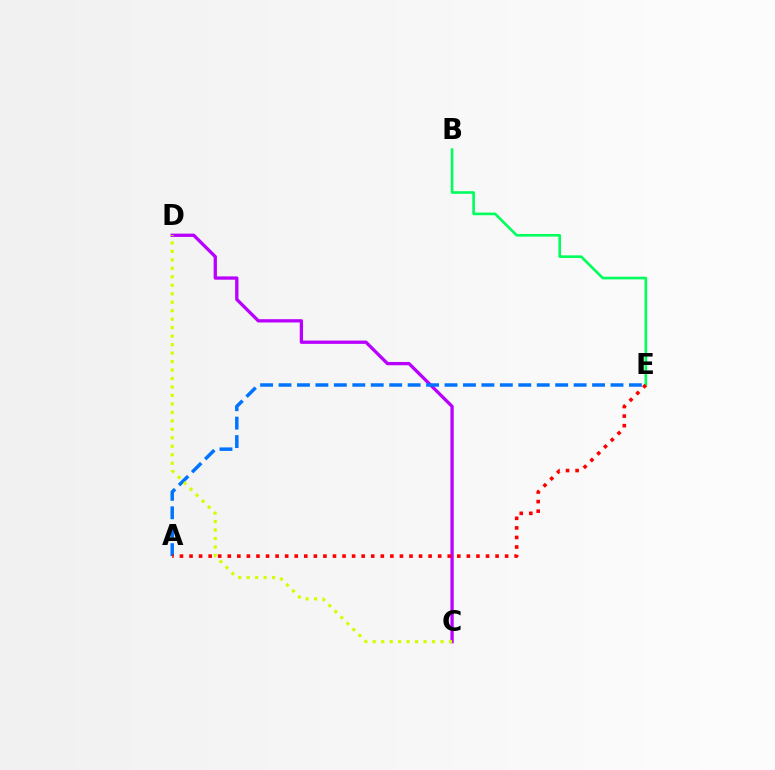{('C', 'D'): [{'color': '#b900ff', 'line_style': 'solid', 'thickness': 2.37}, {'color': '#d1ff00', 'line_style': 'dotted', 'thickness': 2.3}], ('B', 'E'): [{'color': '#00ff5c', 'line_style': 'solid', 'thickness': 1.9}], ('A', 'E'): [{'color': '#0074ff', 'line_style': 'dashed', 'thickness': 2.51}, {'color': '#ff0000', 'line_style': 'dotted', 'thickness': 2.6}]}